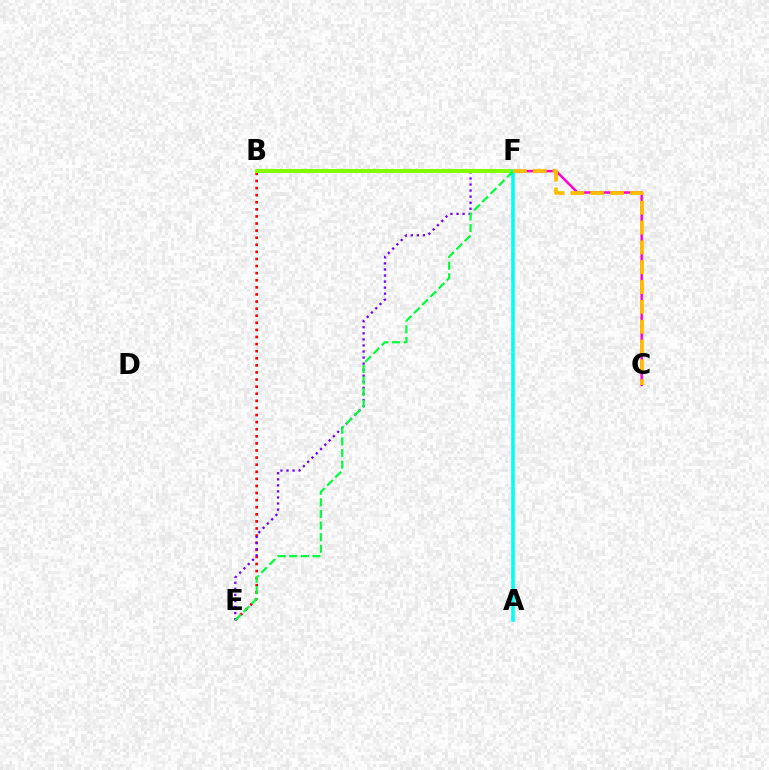{('B', 'E'): [{'color': '#ff0000', 'line_style': 'dotted', 'thickness': 1.93}], ('B', 'F'): [{'color': '#004bff', 'line_style': 'dotted', 'thickness': 1.85}, {'color': '#84ff00', 'line_style': 'solid', 'thickness': 2.92}], ('E', 'F'): [{'color': '#7200ff', 'line_style': 'dotted', 'thickness': 1.65}, {'color': '#00ff39', 'line_style': 'dashed', 'thickness': 1.58}], ('C', 'F'): [{'color': '#ff00cf', 'line_style': 'solid', 'thickness': 1.78}, {'color': '#ffbd00', 'line_style': 'dashed', 'thickness': 2.7}], ('A', 'F'): [{'color': '#00fff6', 'line_style': 'solid', 'thickness': 2.6}]}